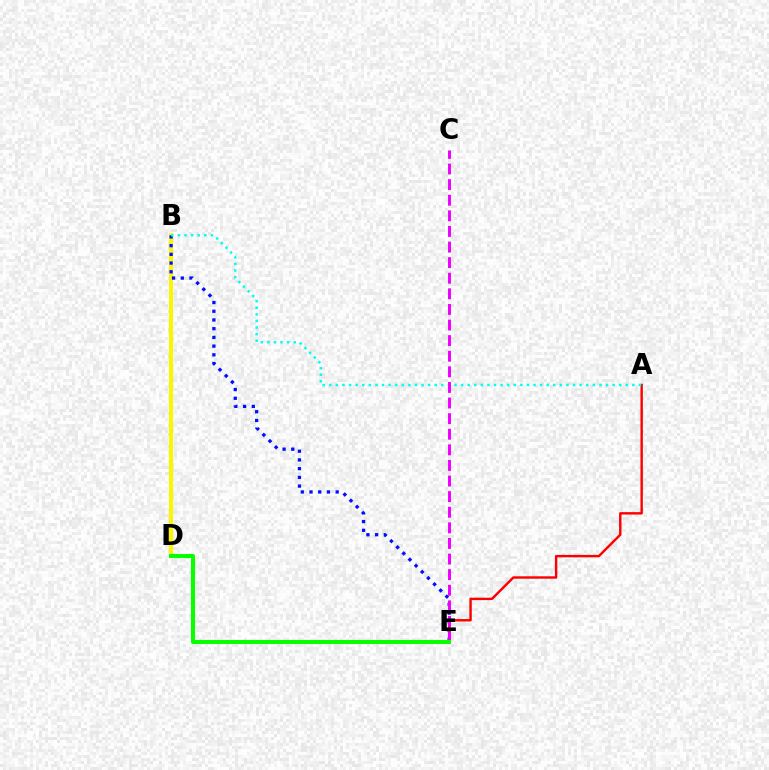{('B', 'D'): [{'color': '#fcf500', 'line_style': 'solid', 'thickness': 2.88}], ('B', 'E'): [{'color': '#0010ff', 'line_style': 'dotted', 'thickness': 2.37}], ('A', 'E'): [{'color': '#ff0000', 'line_style': 'solid', 'thickness': 1.74}], ('A', 'B'): [{'color': '#00fff6', 'line_style': 'dotted', 'thickness': 1.79}], ('C', 'E'): [{'color': '#ee00ff', 'line_style': 'dashed', 'thickness': 2.12}], ('D', 'E'): [{'color': '#08ff00', 'line_style': 'solid', 'thickness': 2.92}]}